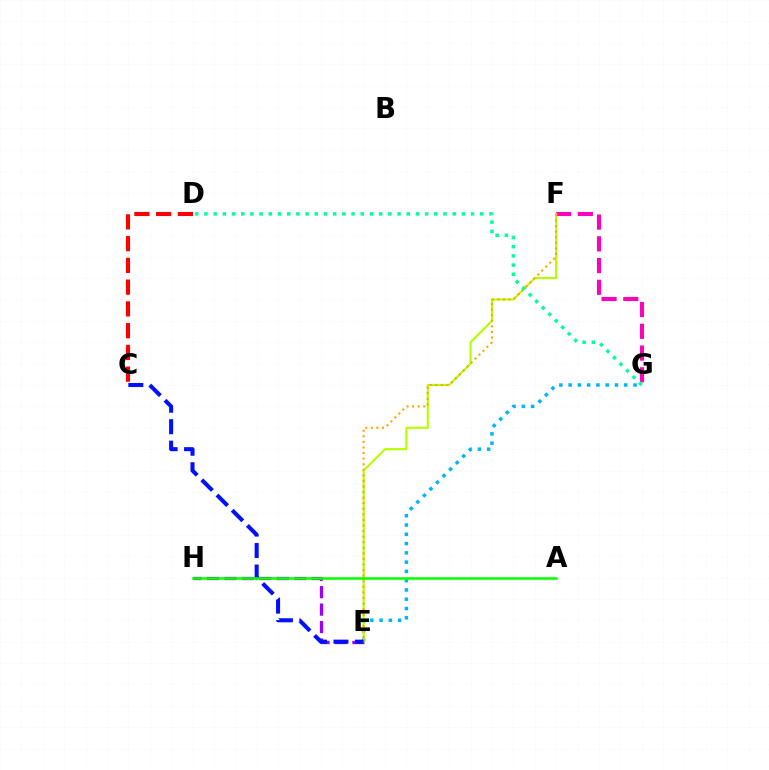{('E', 'H'): [{'color': '#9b00ff', 'line_style': 'dashed', 'thickness': 2.37}], ('E', 'G'): [{'color': '#00b5ff', 'line_style': 'dotted', 'thickness': 2.52}], ('F', 'G'): [{'color': '#ff00bd', 'line_style': 'dashed', 'thickness': 2.95}], ('E', 'F'): [{'color': '#b3ff00', 'line_style': 'solid', 'thickness': 1.52}, {'color': '#ffa500', 'line_style': 'dotted', 'thickness': 1.51}], ('C', 'E'): [{'color': '#0010ff', 'line_style': 'dashed', 'thickness': 2.92}], ('C', 'D'): [{'color': '#ff0000', 'line_style': 'dashed', 'thickness': 2.96}], ('D', 'G'): [{'color': '#00ff9d', 'line_style': 'dotted', 'thickness': 2.5}], ('A', 'H'): [{'color': '#08ff00', 'line_style': 'solid', 'thickness': 1.84}]}